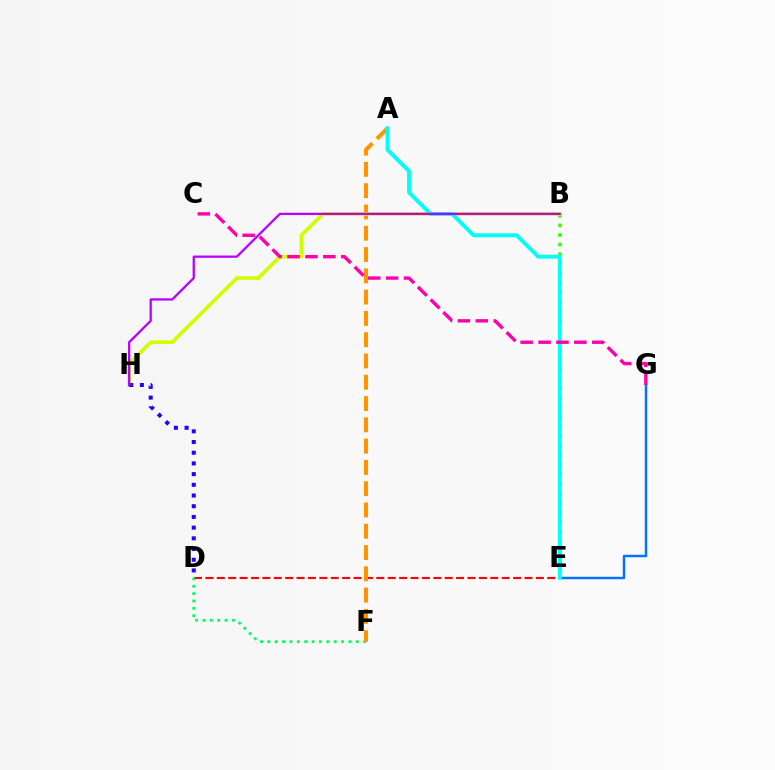{('D', 'E'): [{'color': '#ff0000', 'line_style': 'dashed', 'thickness': 1.55}], ('D', 'F'): [{'color': '#00ff5c', 'line_style': 'dotted', 'thickness': 2.0}], ('A', 'F'): [{'color': '#ff9400', 'line_style': 'dashed', 'thickness': 2.89}], ('B', 'E'): [{'color': '#3dff00', 'line_style': 'dotted', 'thickness': 2.6}], ('E', 'G'): [{'color': '#0074ff', 'line_style': 'solid', 'thickness': 1.78}], ('B', 'H'): [{'color': '#d1ff00', 'line_style': 'solid', 'thickness': 2.64}, {'color': '#b900ff', 'line_style': 'solid', 'thickness': 1.64}], ('A', 'E'): [{'color': '#00fff6', 'line_style': 'solid', 'thickness': 2.78}], ('D', 'H'): [{'color': '#2500ff', 'line_style': 'dotted', 'thickness': 2.91}], ('C', 'G'): [{'color': '#ff00ac', 'line_style': 'dashed', 'thickness': 2.43}]}